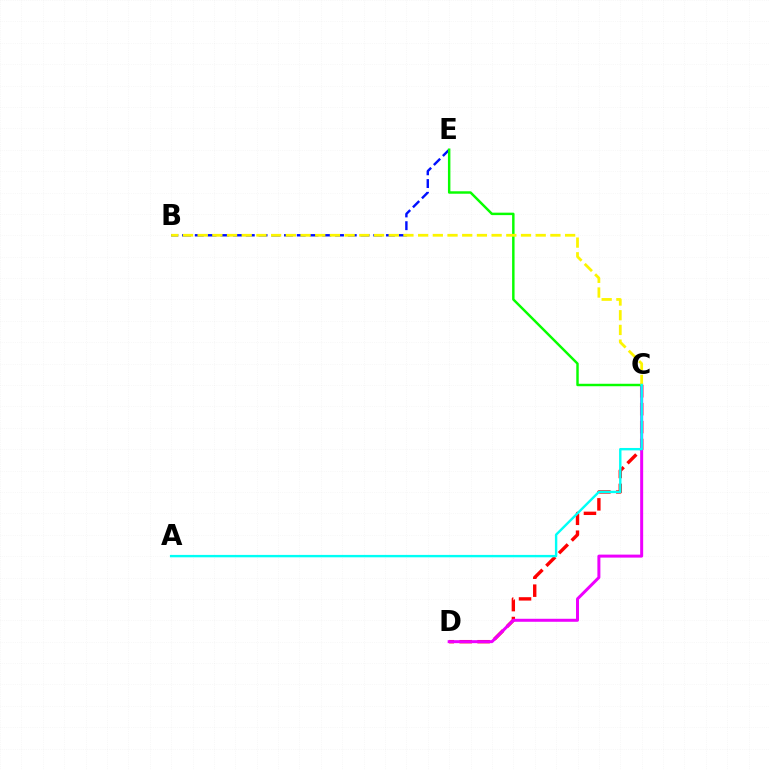{('C', 'D'): [{'color': '#ff0000', 'line_style': 'dashed', 'thickness': 2.43}, {'color': '#ee00ff', 'line_style': 'solid', 'thickness': 2.16}], ('B', 'E'): [{'color': '#0010ff', 'line_style': 'dashed', 'thickness': 1.73}], ('C', 'E'): [{'color': '#08ff00', 'line_style': 'solid', 'thickness': 1.77}], ('B', 'C'): [{'color': '#fcf500', 'line_style': 'dashed', 'thickness': 2.0}], ('A', 'C'): [{'color': '#00fff6', 'line_style': 'solid', 'thickness': 1.73}]}